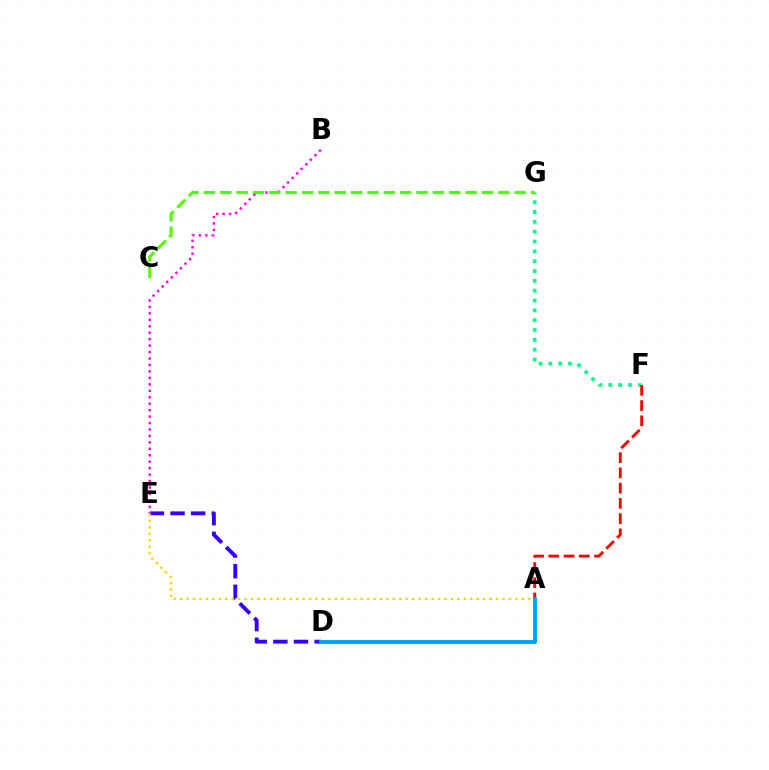{('F', 'G'): [{'color': '#00ff86', 'line_style': 'dotted', 'thickness': 2.67}], ('D', 'E'): [{'color': '#3700ff', 'line_style': 'dashed', 'thickness': 2.8}], ('A', 'E'): [{'color': '#ffd500', 'line_style': 'dotted', 'thickness': 1.75}], ('A', 'F'): [{'color': '#ff0000', 'line_style': 'dashed', 'thickness': 2.07}], ('B', 'E'): [{'color': '#ff00ed', 'line_style': 'dotted', 'thickness': 1.75}], ('A', 'D'): [{'color': '#009eff', 'line_style': 'solid', 'thickness': 2.78}], ('C', 'G'): [{'color': '#4fff00', 'line_style': 'dashed', 'thickness': 2.22}]}